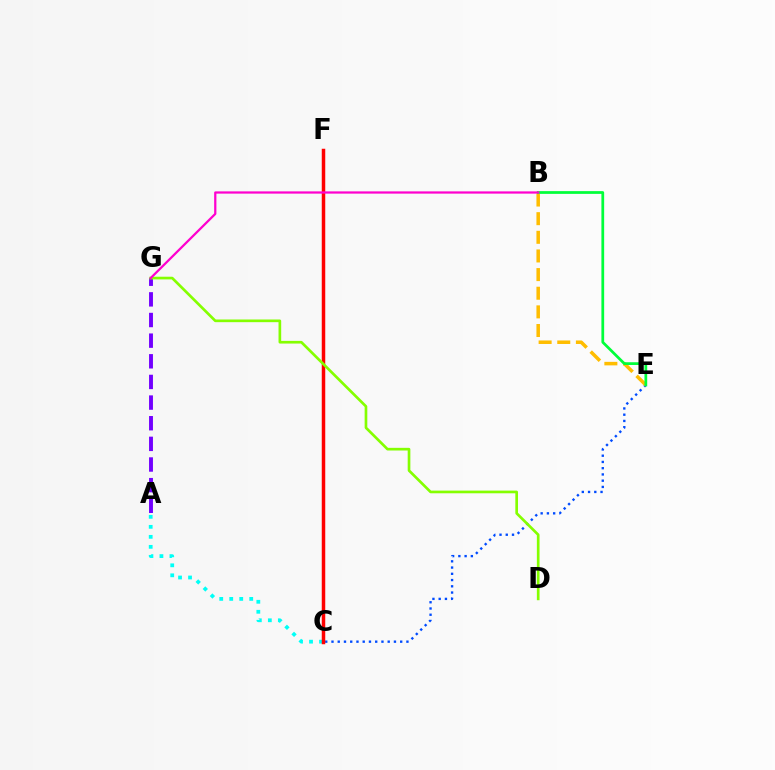{('A', 'C'): [{'color': '#00fff6', 'line_style': 'dotted', 'thickness': 2.72}], ('C', 'E'): [{'color': '#004bff', 'line_style': 'dotted', 'thickness': 1.7}], ('B', 'E'): [{'color': '#ffbd00', 'line_style': 'dashed', 'thickness': 2.53}, {'color': '#00ff39', 'line_style': 'solid', 'thickness': 1.98}], ('A', 'G'): [{'color': '#7200ff', 'line_style': 'dashed', 'thickness': 2.8}], ('C', 'F'): [{'color': '#ff0000', 'line_style': 'solid', 'thickness': 2.51}], ('D', 'G'): [{'color': '#84ff00', 'line_style': 'solid', 'thickness': 1.92}], ('B', 'G'): [{'color': '#ff00cf', 'line_style': 'solid', 'thickness': 1.62}]}